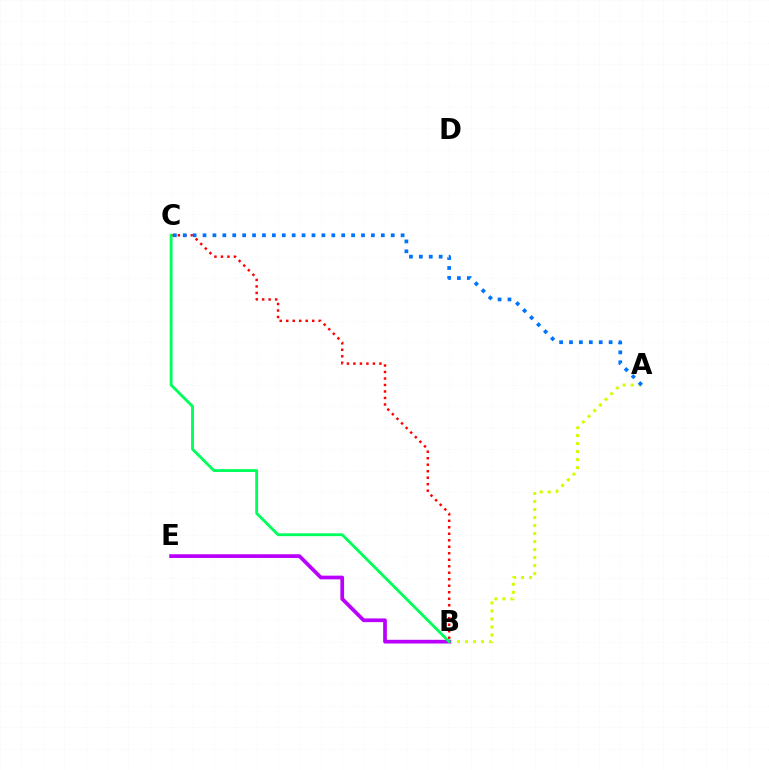{('A', 'B'): [{'color': '#d1ff00', 'line_style': 'dotted', 'thickness': 2.18}], ('B', 'C'): [{'color': '#ff0000', 'line_style': 'dotted', 'thickness': 1.76}, {'color': '#00ff5c', 'line_style': 'solid', 'thickness': 2.05}], ('B', 'E'): [{'color': '#b900ff', 'line_style': 'solid', 'thickness': 2.68}], ('A', 'C'): [{'color': '#0074ff', 'line_style': 'dotted', 'thickness': 2.69}]}